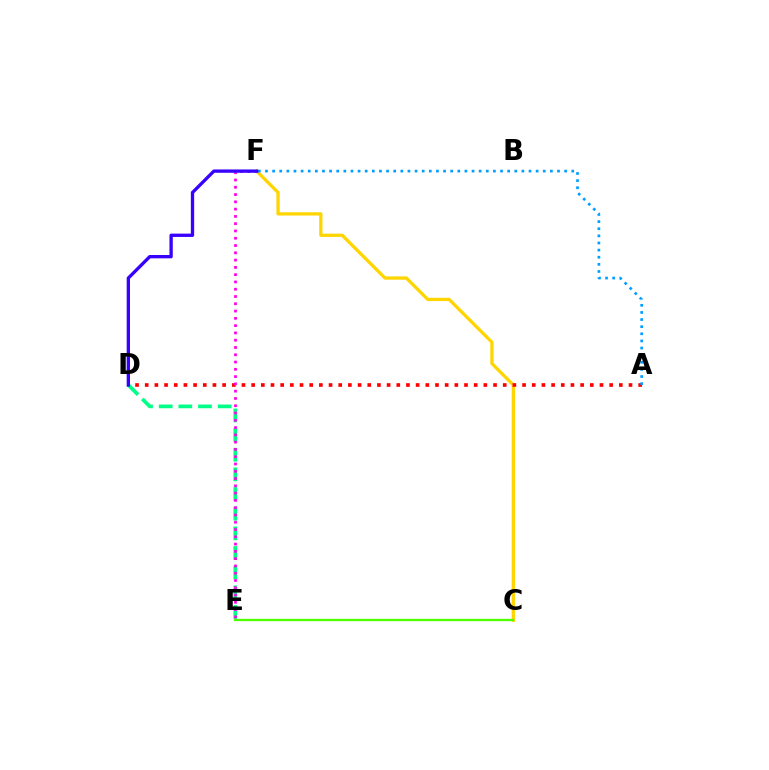{('C', 'F'): [{'color': '#ffd500', 'line_style': 'solid', 'thickness': 2.36}], ('A', 'D'): [{'color': '#ff0000', 'line_style': 'dotted', 'thickness': 2.63}], ('C', 'E'): [{'color': '#4fff00', 'line_style': 'solid', 'thickness': 1.67}], ('D', 'E'): [{'color': '#00ff86', 'line_style': 'dashed', 'thickness': 2.67}], ('A', 'F'): [{'color': '#009eff', 'line_style': 'dotted', 'thickness': 1.94}], ('E', 'F'): [{'color': '#ff00ed', 'line_style': 'dotted', 'thickness': 1.98}], ('D', 'F'): [{'color': '#3700ff', 'line_style': 'solid', 'thickness': 2.39}]}